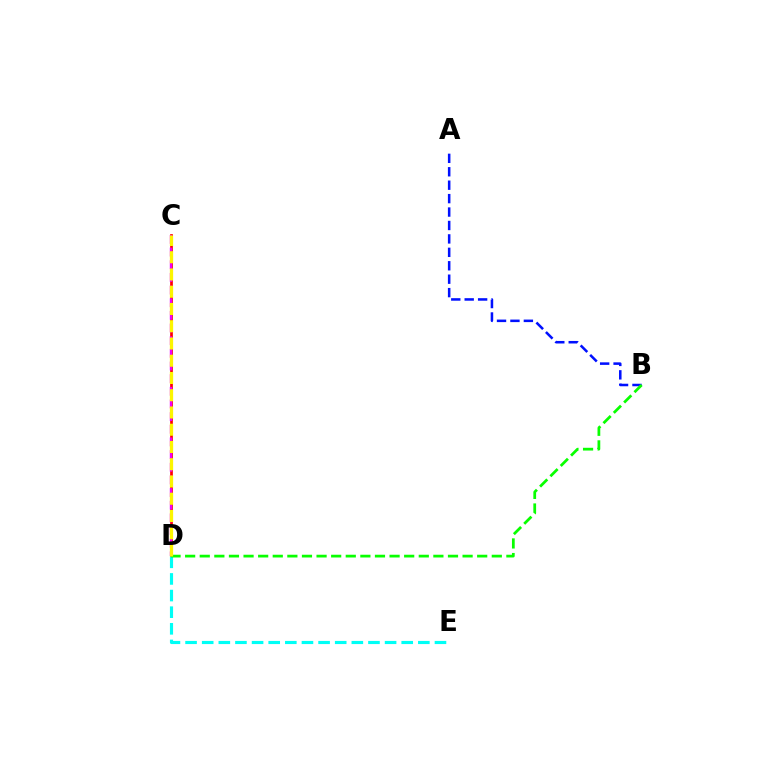{('C', 'D'): [{'color': '#ff0000', 'line_style': 'solid', 'thickness': 1.95}, {'color': '#ee00ff', 'line_style': 'dashed', 'thickness': 1.72}, {'color': '#fcf500', 'line_style': 'dashed', 'thickness': 2.34}], ('A', 'B'): [{'color': '#0010ff', 'line_style': 'dashed', 'thickness': 1.82}], ('D', 'E'): [{'color': '#00fff6', 'line_style': 'dashed', 'thickness': 2.26}], ('B', 'D'): [{'color': '#08ff00', 'line_style': 'dashed', 'thickness': 1.98}]}